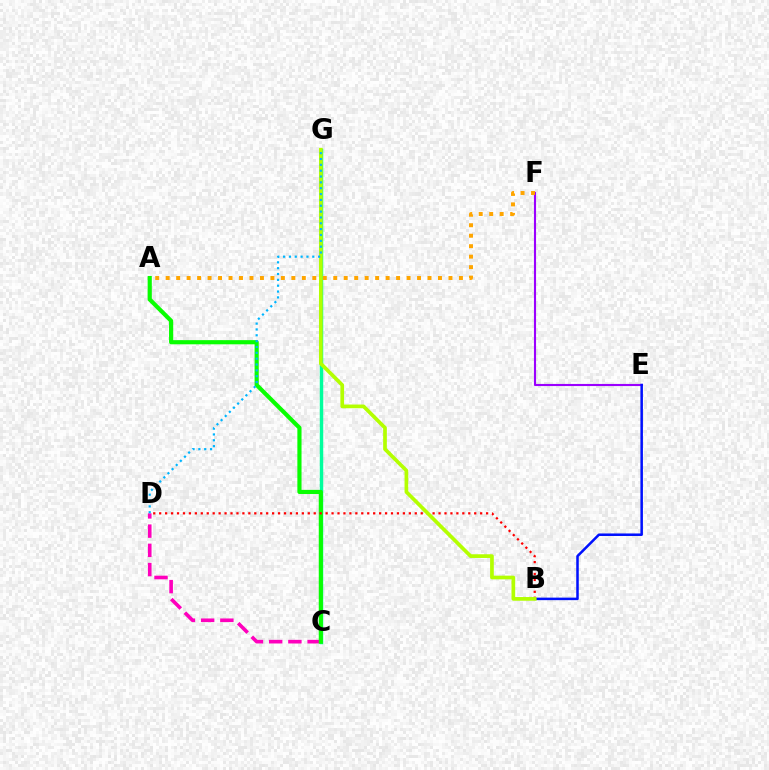{('C', 'D'): [{'color': '#ff00bd', 'line_style': 'dashed', 'thickness': 2.61}], ('E', 'F'): [{'color': '#9b00ff', 'line_style': 'solid', 'thickness': 1.53}], ('C', 'G'): [{'color': '#00ff9d', 'line_style': 'solid', 'thickness': 2.49}], ('A', 'C'): [{'color': '#08ff00', 'line_style': 'solid', 'thickness': 2.99}], ('B', 'D'): [{'color': '#ff0000', 'line_style': 'dotted', 'thickness': 1.61}], ('B', 'E'): [{'color': '#0010ff', 'line_style': 'solid', 'thickness': 1.81}], ('A', 'F'): [{'color': '#ffa500', 'line_style': 'dotted', 'thickness': 2.85}], ('B', 'G'): [{'color': '#b3ff00', 'line_style': 'solid', 'thickness': 2.66}], ('D', 'G'): [{'color': '#00b5ff', 'line_style': 'dotted', 'thickness': 1.59}]}